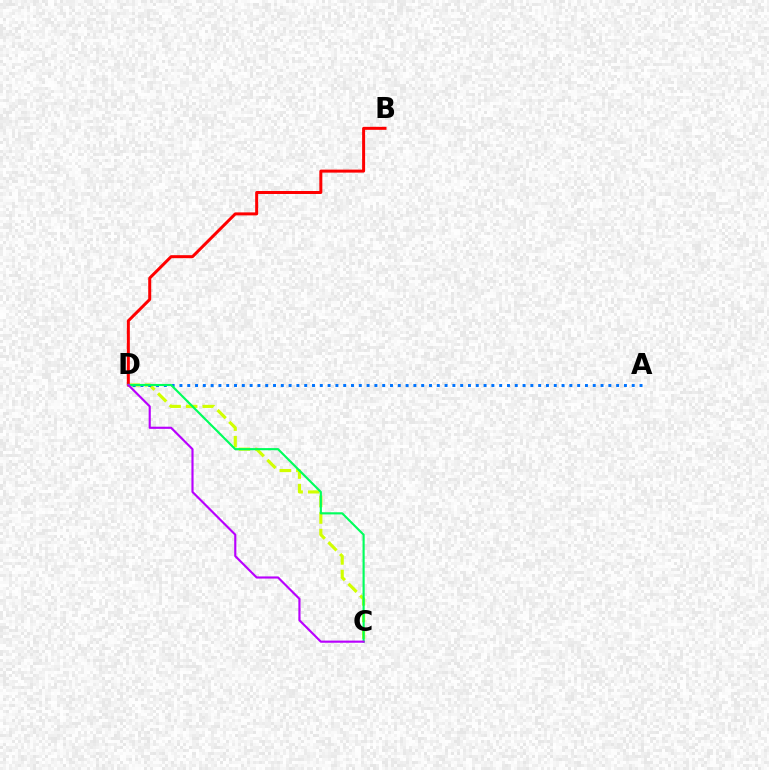{('C', 'D'): [{'color': '#d1ff00', 'line_style': 'dashed', 'thickness': 2.25}, {'color': '#00ff5c', 'line_style': 'solid', 'thickness': 1.55}, {'color': '#b900ff', 'line_style': 'solid', 'thickness': 1.55}], ('A', 'D'): [{'color': '#0074ff', 'line_style': 'dotted', 'thickness': 2.12}], ('B', 'D'): [{'color': '#ff0000', 'line_style': 'solid', 'thickness': 2.16}]}